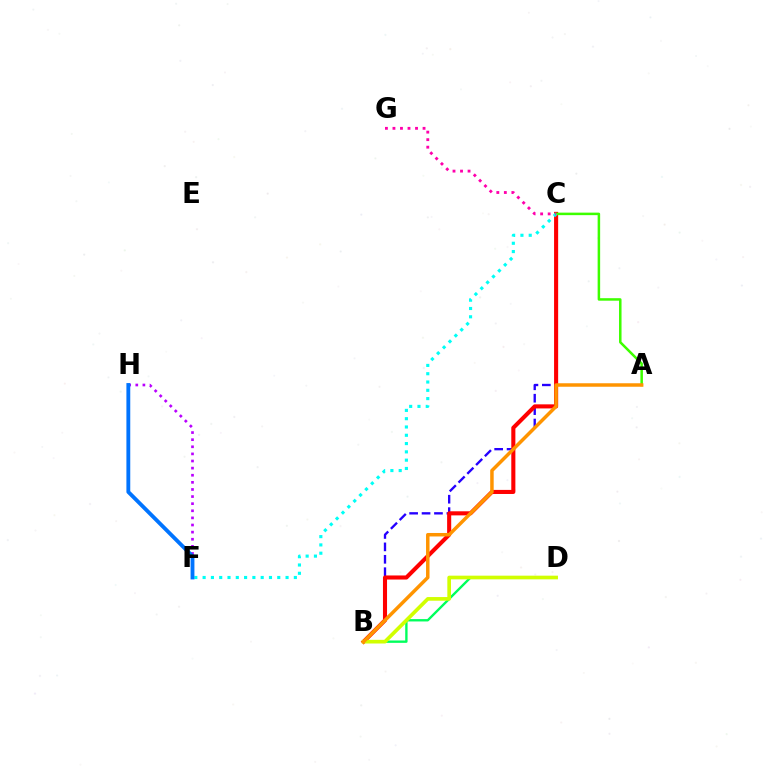{('F', 'H'): [{'color': '#b900ff', 'line_style': 'dotted', 'thickness': 1.93}, {'color': '#0074ff', 'line_style': 'solid', 'thickness': 2.77}], ('B', 'C'): [{'color': '#2500ff', 'line_style': 'dashed', 'thickness': 1.69}, {'color': '#ff0000', 'line_style': 'solid', 'thickness': 2.94}], ('B', 'D'): [{'color': '#00ff5c', 'line_style': 'solid', 'thickness': 1.7}, {'color': '#d1ff00', 'line_style': 'solid', 'thickness': 2.64}], ('A', 'C'): [{'color': '#3dff00', 'line_style': 'solid', 'thickness': 1.81}], ('C', 'F'): [{'color': '#00fff6', 'line_style': 'dotted', 'thickness': 2.25}], ('A', 'B'): [{'color': '#ff9400', 'line_style': 'solid', 'thickness': 2.51}], ('C', 'G'): [{'color': '#ff00ac', 'line_style': 'dotted', 'thickness': 2.04}]}